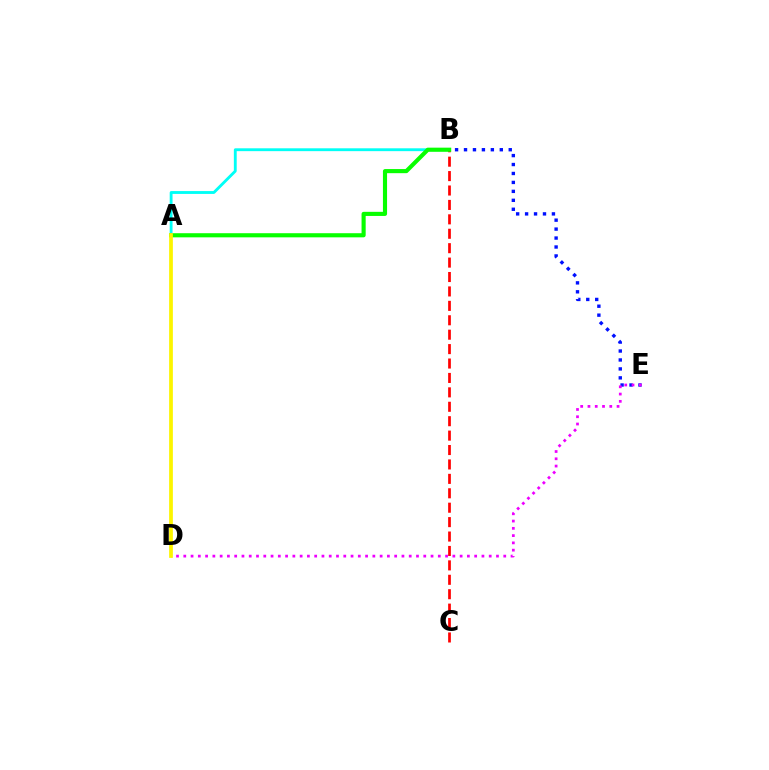{('A', 'B'): [{'color': '#00fff6', 'line_style': 'solid', 'thickness': 2.05}, {'color': '#08ff00', 'line_style': 'solid', 'thickness': 2.97}], ('B', 'E'): [{'color': '#0010ff', 'line_style': 'dotted', 'thickness': 2.43}], ('D', 'E'): [{'color': '#ee00ff', 'line_style': 'dotted', 'thickness': 1.98}], ('B', 'C'): [{'color': '#ff0000', 'line_style': 'dashed', 'thickness': 1.96}], ('A', 'D'): [{'color': '#fcf500', 'line_style': 'solid', 'thickness': 2.7}]}